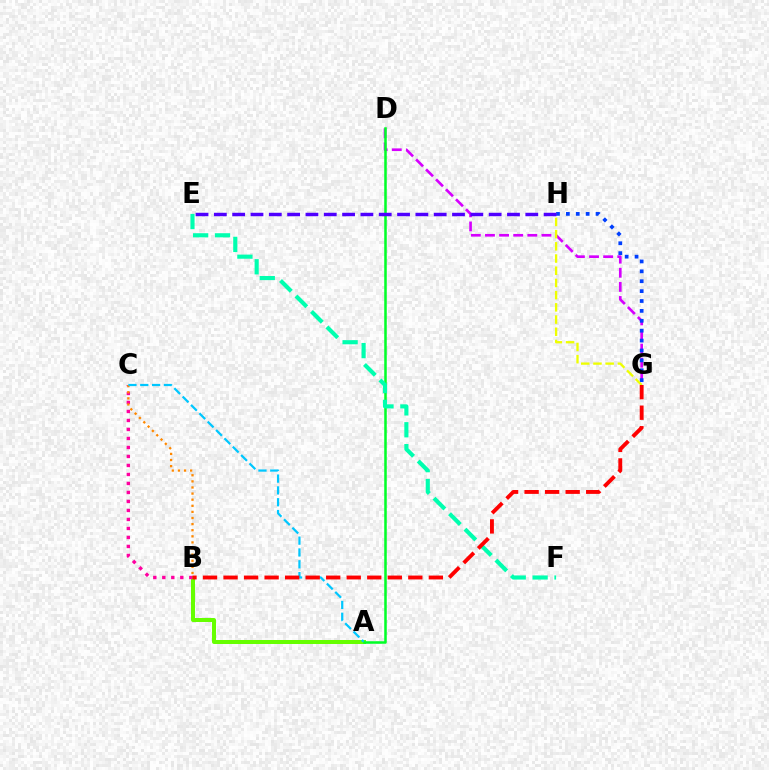{('D', 'G'): [{'color': '#d600ff', 'line_style': 'dashed', 'thickness': 1.92}], ('A', 'B'): [{'color': '#66ff00', 'line_style': 'solid', 'thickness': 2.88}], ('A', 'D'): [{'color': '#00ff27', 'line_style': 'solid', 'thickness': 1.82}], ('B', 'C'): [{'color': '#ff00a0', 'line_style': 'dotted', 'thickness': 2.45}, {'color': '#ff8800', 'line_style': 'dotted', 'thickness': 1.66}], ('A', 'C'): [{'color': '#00c7ff', 'line_style': 'dashed', 'thickness': 1.61}], ('G', 'H'): [{'color': '#003fff', 'line_style': 'dotted', 'thickness': 2.69}, {'color': '#eeff00', 'line_style': 'dashed', 'thickness': 1.66}], ('E', 'H'): [{'color': '#4f00ff', 'line_style': 'dashed', 'thickness': 2.49}], ('E', 'F'): [{'color': '#00ffaf', 'line_style': 'dashed', 'thickness': 2.97}], ('B', 'G'): [{'color': '#ff0000', 'line_style': 'dashed', 'thickness': 2.79}]}